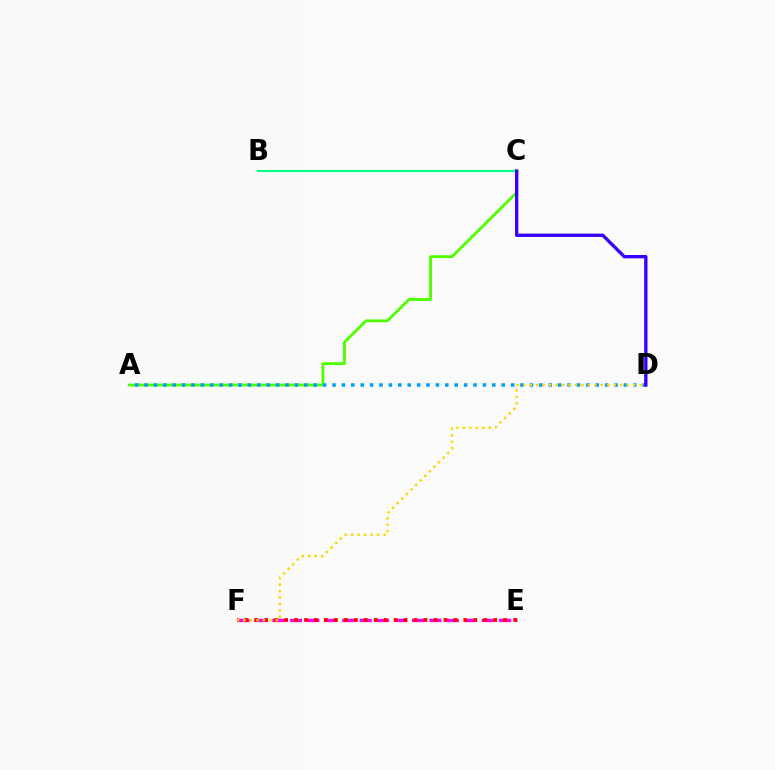{('E', 'F'): [{'color': '#ff00ed', 'line_style': 'dashed', 'thickness': 2.37}, {'color': '#ff0000', 'line_style': 'dotted', 'thickness': 2.71}], ('A', 'C'): [{'color': '#4fff00', 'line_style': 'solid', 'thickness': 2.03}], ('A', 'D'): [{'color': '#009eff', 'line_style': 'dotted', 'thickness': 2.55}], ('D', 'F'): [{'color': '#ffd500', 'line_style': 'dotted', 'thickness': 1.76}], ('B', 'C'): [{'color': '#00ff86', 'line_style': 'solid', 'thickness': 1.51}], ('C', 'D'): [{'color': '#3700ff', 'line_style': 'solid', 'thickness': 2.41}]}